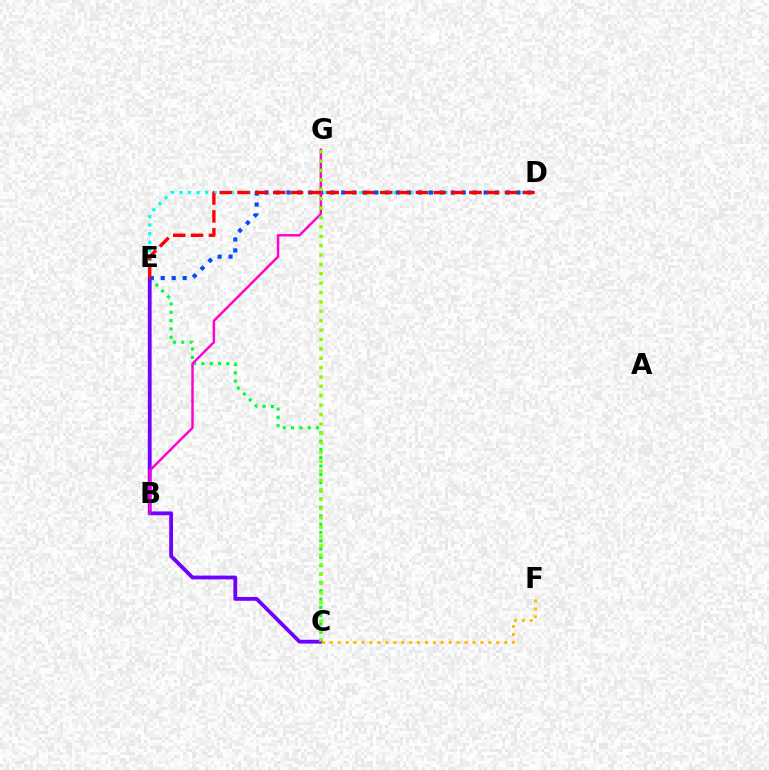{('C', 'E'): [{'color': '#00ff39', 'line_style': 'dotted', 'thickness': 2.26}, {'color': '#7200ff', 'line_style': 'solid', 'thickness': 2.74}], ('D', 'E'): [{'color': '#00fff6', 'line_style': 'dotted', 'thickness': 2.32}, {'color': '#004bff', 'line_style': 'dotted', 'thickness': 2.98}, {'color': '#ff0000', 'line_style': 'dashed', 'thickness': 2.42}], ('B', 'G'): [{'color': '#ff00cf', 'line_style': 'solid', 'thickness': 1.75}], ('C', 'G'): [{'color': '#84ff00', 'line_style': 'dotted', 'thickness': 2.55}], ('C', 'F'): [{'color': '#ffbd00', 'line_style': 'dotted', 'thickness': 2.15}]}